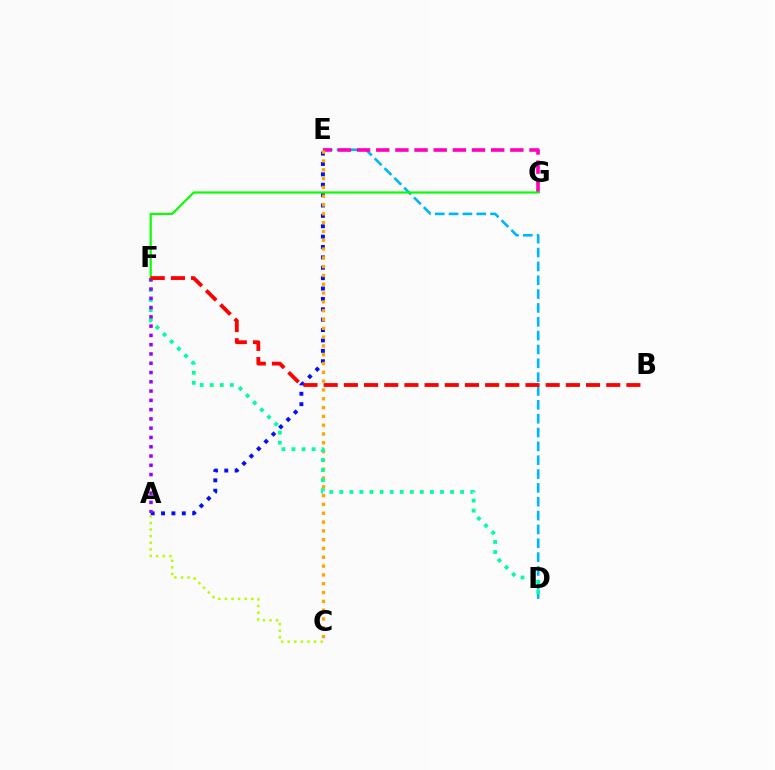{('D', 'E'): [{'color': '#00b5ff', 'line_style': 'dashed', 'thickness': 1.88}], ('E', 'G'): [{'color': '#ff00bd', 'line_style': 'dashed', 'thickness': 2.6}], ('A', 'E'): [{'color': '#0010ff', 'line_style': 'dotted', 'thickness': 2.82}], ('C', 'E'): [{'color': '#ffa500', 'line_style': 'dotted', 'thickness': 2.39}], ('A', 'C'): [{'color': '#b3ff00', 'line_style': 'dotted', 'thickness': 1.79}], ('D', 'F'): [{'color': '#00ff9d', 'line_style': 'dotted', 'thickness': 2.74}], ('F', 'G'): [{'color': '#08ff00', 'line_style': 'solid', 'thickness': 1.57}], ('A', 'F'): [{'color': '#9b00ff', 'line_style': 'dotted', 'thickness': 2.52}], ('B', 'F'): [{'color': '#ff0000', 'line_style': 'dashed', 'thickness': 2.74}]}